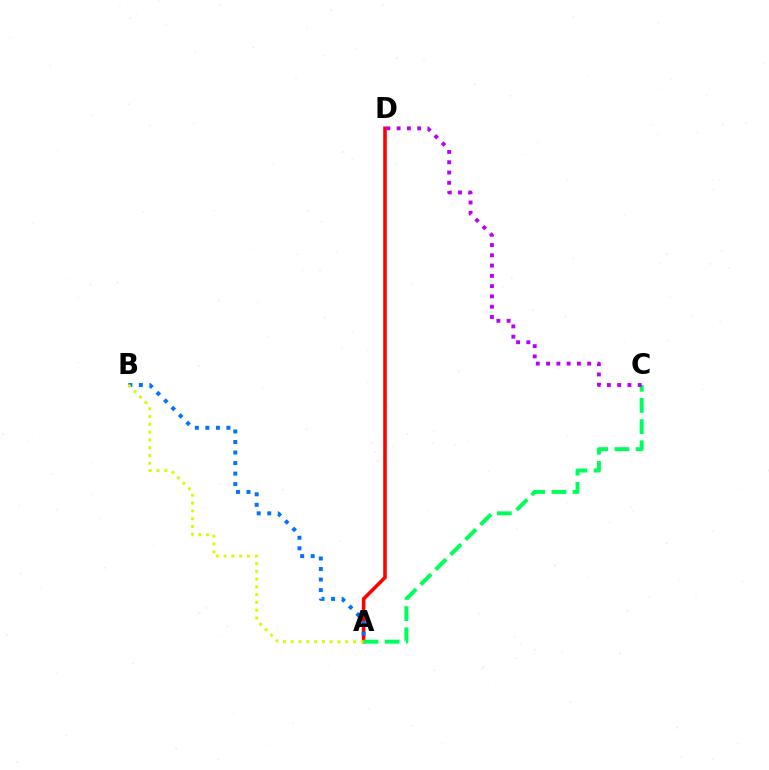{('A', 'D'): [{'color': '#ff0000', 'line_style': 'solid', 'thickness': 2.58}], ('A', 'C'): [{'color': '#00ff5c', 'line_style': 'dashed', 'thickness': 2.87}], ('A', 'B'): [{'color': '#0074ff', 'line_style': 'dotted', 'thickness': 2.86}, {'color': '#d1ff00', 'line_style': 'dotted', 'thickness': 2.12}], ('C', 'D'): [{'color': '#b900ff', 'line_style': 'dotted', 'thickness': 2.79}]}